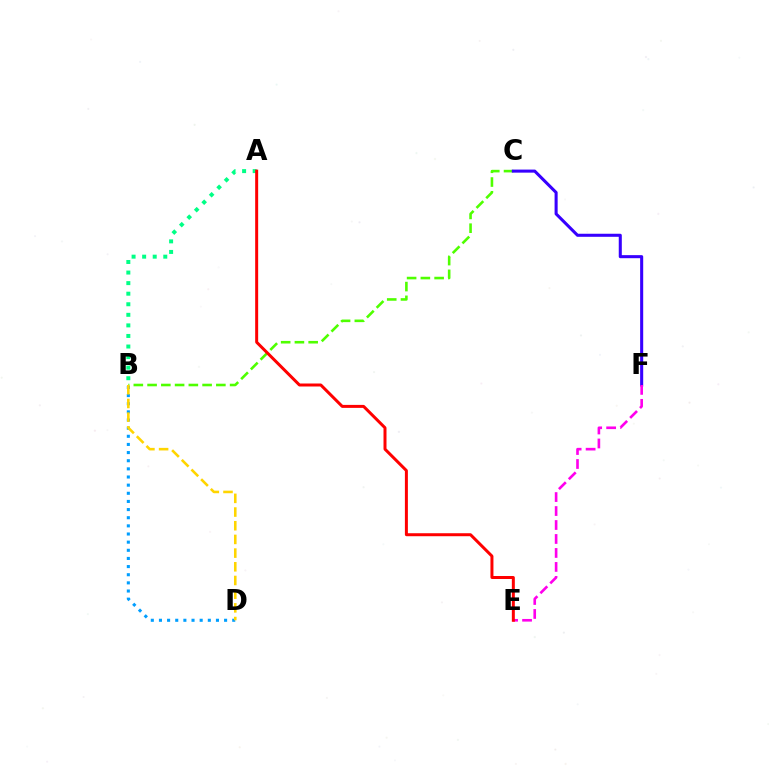{('B', 'D'): [{'color': '#009eff', 'line_style': 'dotted', 'thickness': 2.21}, {'color': '#ffd500', 'line_style': 'dashed', 'thickness': 1.86}], ('A', 'B'): [{'color': '#00ff86', 'line_style': 'dotted', 'thickness': 2.87}], ('B', 'C'): [{'color': '#4fff00', 'line_style': 'dashed', 'thickness': 1.87}], ('C', 'F'): [{'color': '#3700ff', 'line_style': 'solid', 'thickness': 2.2}], ('E', 'F'): [{'color': '#ff00ed', 'line_style': 'dashed', 'thickness': 1.9}], ('A', 'E'): [{'color': '#ff0000', 'line_style': 'solid', 'thickness': 2.15}]}